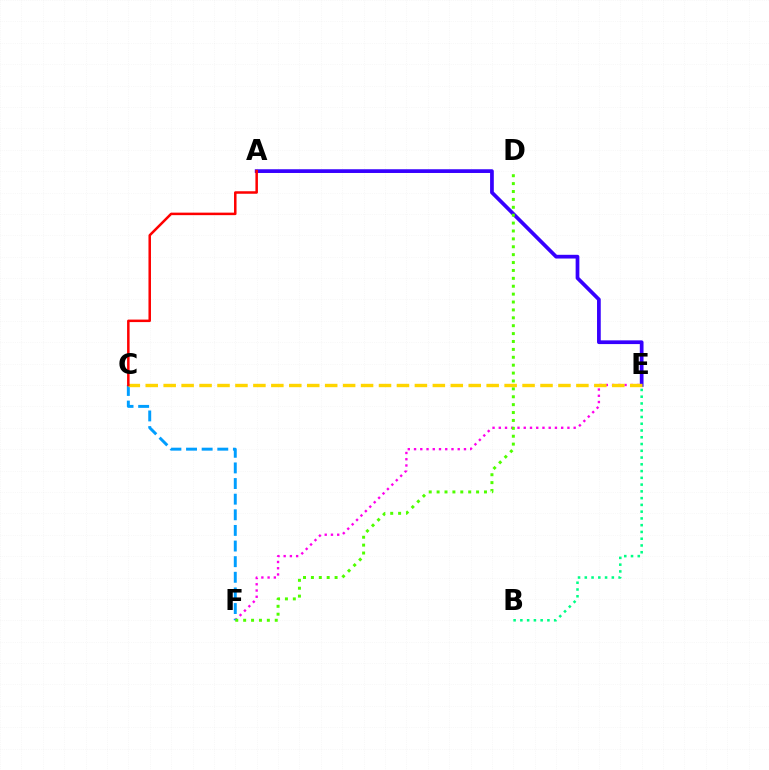{('B', 'E'): [{'color': '#00ff86', 'line_style': 'dotted', 'thickness': 1.84}], ('E', 'F'): [{'color': '#ff00ed', 'line_style': 'dotted', 'thickness': 1.7}], ('C', 'F'): [{'color': '#009eff', 'line_style': 'dashed', 'thickness': 2.12}], ('A', 'E'): [{'color': '#3700ff', 'line_style': 'solid', 'thickness': 2.68}], ('D', 'F'): [{'color': '#4fff00', 'line_style': 'dotted', 'thickness': 2.14}], ('C', 'E'): [{'color': '#ffd500', 'line_style': 'dashed', 'thickness': 2.44}], ('A', 'C'): [{'color': '#ff0000', 'line_style': 'solid', 'thickness': 1.81}]}